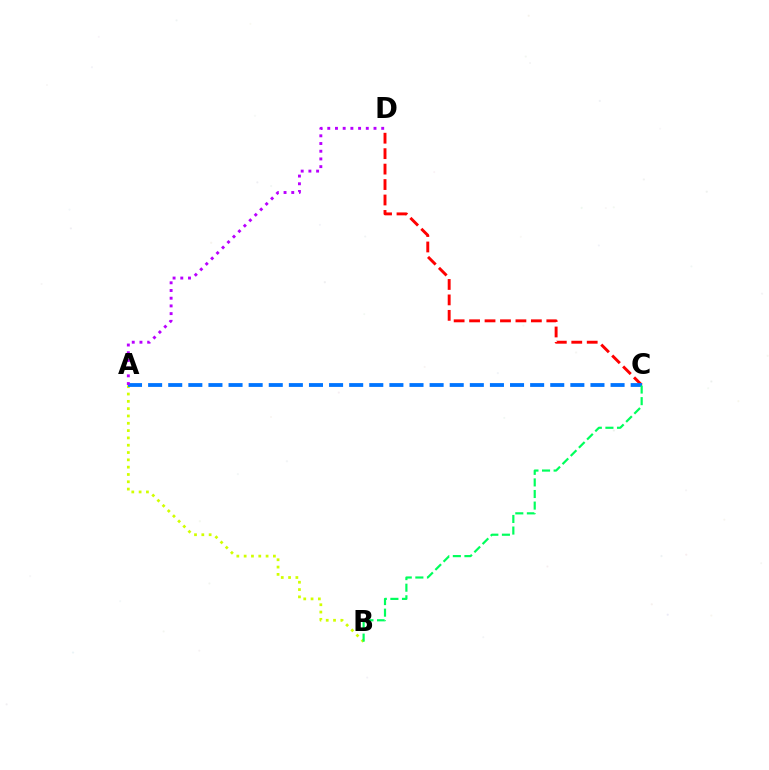{('A', 'B'): [{'color': '#d1ff00', 'line_style': 'dotted', 'thickness': 1.99}], ('C', 'D'): [{'color': '#ff0000', 'line_style': 'dashed', 'thickness': 2.1}], ('A', 'C'): [{'color': '#0074ff', 'line_style': 'dashed', 'thickness': 2.73}], ('A', 'D'): [{'color': '#b900ff', 'line_style': 'dotted', 'thickness': 2.09}], ('B', 'C'): [{'color': '#00ff5c', 'line_style': 'dashed', 'thickness': 1.57}]}